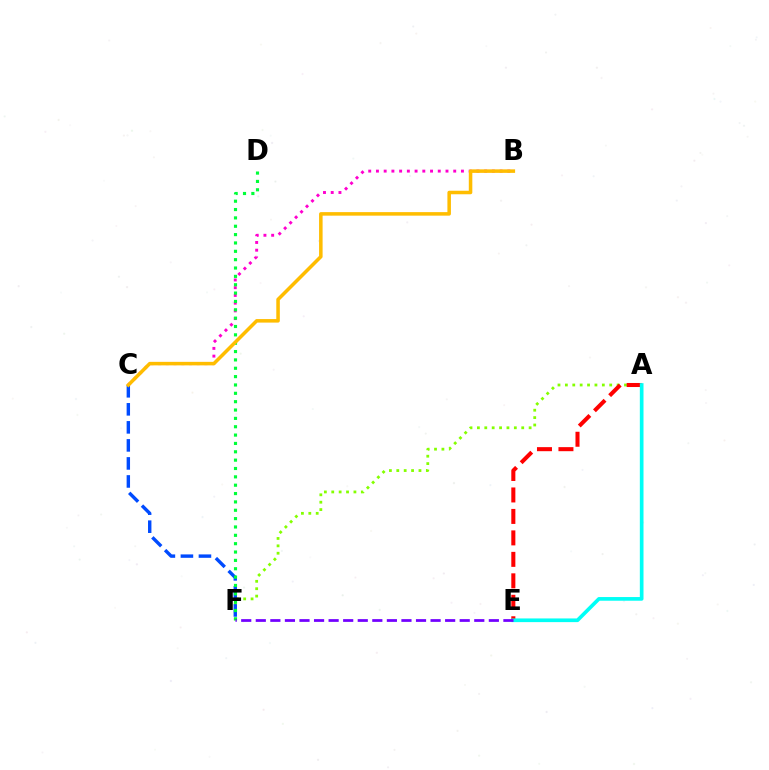{('A', 'F'): [{'color': '#84ff00', 'line_style': 'dotted', 'thickness': 2.01}], ('B', 'C'): [{'color': '#ff00cf', 'line_style': 'dotted', 'thickness': 2.1}, {'color': '#ffbd00', 'line_style': 'solid', 'thickness': 2.54}], ('C', 'F'): [{'color': '#004bff', 'line_style': 'dashed', 'thickness': 2.45}], ('A', 'E'): [{'color': '#ff0000', 'line_style': 'dashed', 'thickness': 2.92}, {'color': '#00fff6', 'line_style': 'solid', 'thickness': 2.65}], ('D', 'F'): [{'color': '#00ff39', 'line_style': 'dotted', 'thickness': 2.27}], ('E', 'F'): [{'color': '#7200ff', 'line_style': 'dashed', 'thickness': 1.98}]}